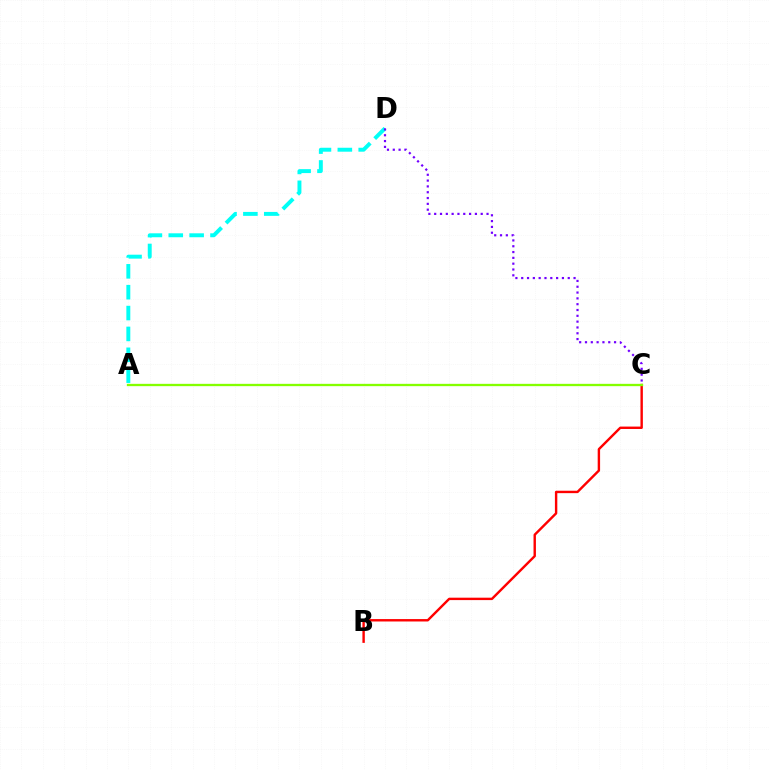{('A', 'D'): [{'color': '#00fff6', 'line_style': 'dashed', 'thickness': 2.84}], ('B', 'C'): [{'color': '#ff0000', 'line_style': 'solid', 'thickness': 1.74}], ('C', 'D'): [{'color': '#7200ff', 'line_style': 'dotted', 'thickness': 1.58}], ('A', 'C'): [{'color': '#84ff00', 'line_style': 'solid', 'thickness': 1.67}]}